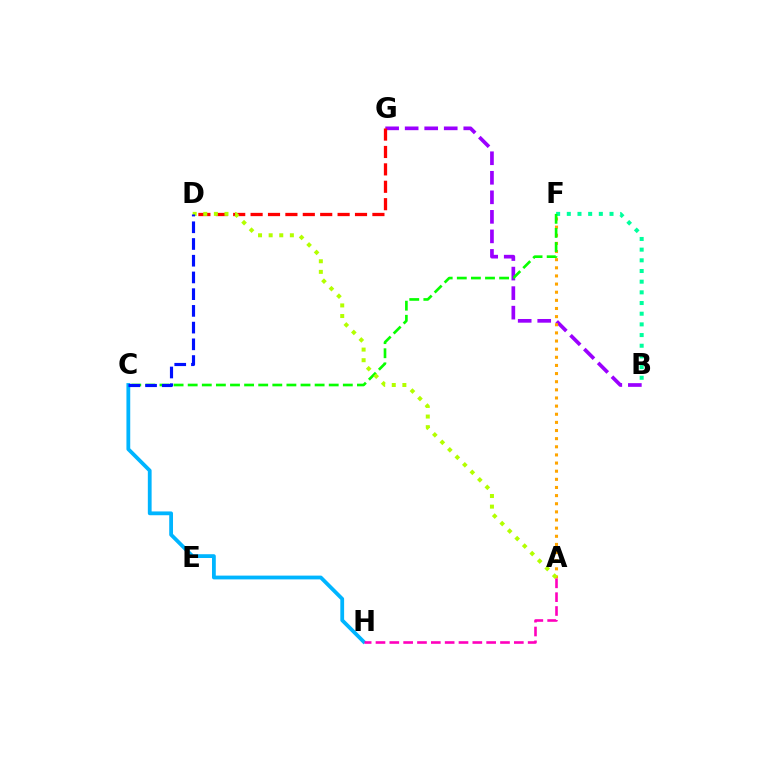{('B', 'G'): [{'color': '#9b00ff', 'line_style': 'dashed', 'thickness': 2.65}], ('B', 'F'): [{'color': '#00ff9d', 'line_style': 'dotted', 'thickness': 2.9}], ('A', 'F'): [{'color': '#ffa500', 'line_style': 'dotted', 'thickness': 2.21}], ('D', 'G'): [{'color': '#ff0000', 'line_style': 'dashed', 'thickness': 2.36}], ('C', 'H'): [{'color': '#00b5ff', 'line_style': 'solid', 'thickness': 2.73}], ('C', 'F'): [{'color': '#08ff00', 'line_style': 'dashed', 'thickness': 1.92}], ('A', 'D'): [{'color': '#b3ff00', 'line_style': 'dotted', 'thickness': 2.88}], ('A', 'H'): [{'color': '#ff00bd', 'line_style': 'dashed', 'thickness': 1.88}], ('C', 'D'): [{'color': '#0010ff', 'line_style': 'dashed', 'thickness': 2.27}]}